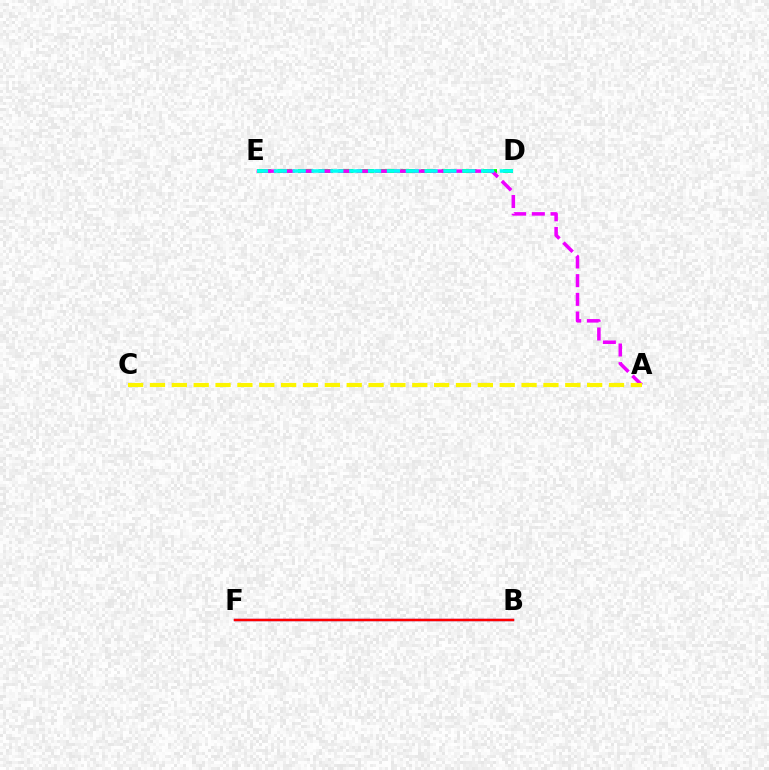{('D', 'E'): [{'color': '#08ff00', 'line_style': 'dashed', 'thickness': 2.79}, {'color': '#00fff6', 'line_style': 'dashed', 'thickness': 2.56}], ('B', 'F'): [{'color': '#0010ff', 'line_style': 'solid', 'thickness': 1.59}, {'color': '#ff0000', 'line_style': 'solid', 'thickness': 1.78}], ('A', 'E'): [{'color': '#ee00ff', 'line_style': 'dashed', 'thickness': 2.54}], ('A', 'C'): [{'color': '#fcf500', 'line_style': 'dashed', 'thickness': 2.97}]}